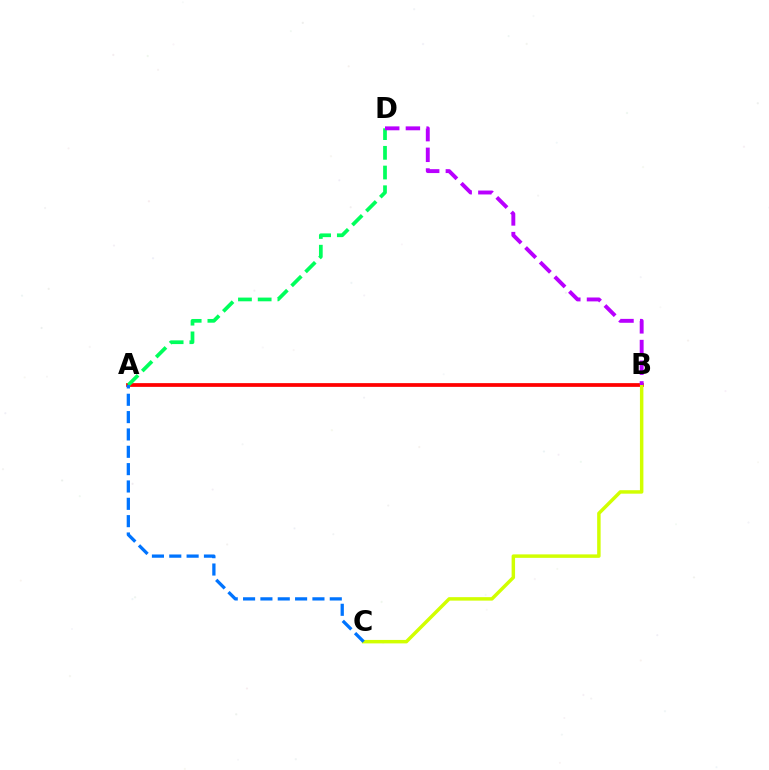{('A', 'B'): [{'color': '#ff0000', 'line_style': 'solid', 'thickness': 2.69}], ('B', 'C'): [{'color': '#d1ff00', 'line_style': 'solid', 'thickness': 2.49}], ('A', 'D'): [{'color': '#00ff5c', 'line_style': 'dashed', 'thickness': 2.68}], ('A', 'C'): [{'color': '#0074ff', 'line_style': 'dashed', 'thickness': 2.36}], ('B', 'D'): [{'color': '#b900ff', 'line_style': 'dashed', 'thickness': 2.81}]}